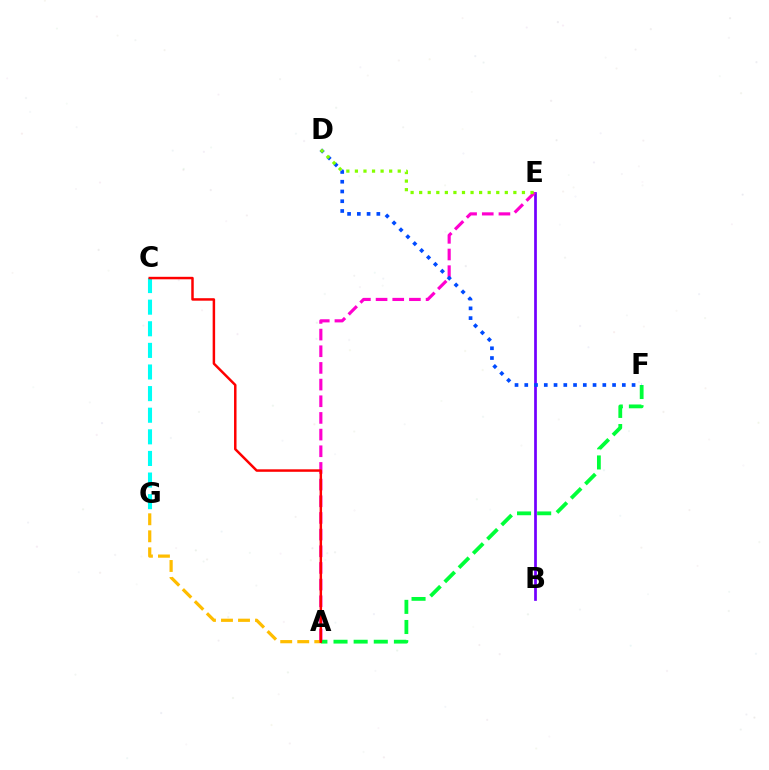{('A', 'G'): [{'color': '#ffbd00', 'line_style': 'dashed', 'thickness': 2.31}], ('C', 'G'): [{'color': '#00fff6', 'line_style': 'dashed', 'thickness': 2.94}], ('B', 'E'): [{'color': '#7200ff', 'line_style': 'solid', 'thickness': 1.96}], ('A', 'F'): [{'color': '#00ff39', 'line_style': 'dashed', 'thickness': 2.74}], ('A', 'E'): [{'color': '#ff00cf', 'line_style': 'dashed', 'thickness': 2.26}], ('A', 'C'): [{'color': '#ff0000', 'line_style': 'solid', 'thickness': 1.79}], ('D', 'F'): [{'color': '#004bff', 'line_style': 'dotted', 'thickness': 2.65}], ('D', 'E'): [{'color': '#84ff00', 'line_style': 'dotted', 'thickness': 2.33}]}